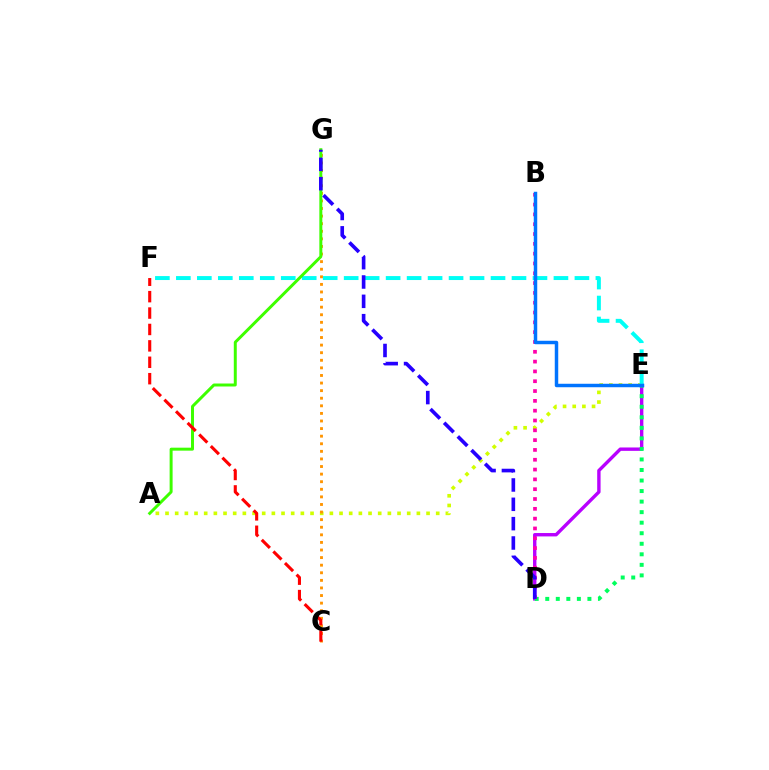{('A', 'E'): [{'color': '#d1ff00', 'line_style': 'dotted', 'thickness': 2.63}], ('D', 'E'): [{'color': '#b900ff', 'line_style': 'solid', 'thickness': 2.44}, {'color': '#00ff5c', 'line_style': 'dotted', 'thickness': 2.86}], ('E', 'F'): [{'color': '#00fff6', 'line_style': 'dashed', 'thickness': 2.85}], ('C', 'G'): [{'color': '#ff9400', 'line_style': 'dotted', 'thickness': 2.06}], ('A', 'G'): [{'color': '#3dff00', 'line_style': 'solid', 'thickness': 2.14}], ('C', 'F'): [{'color': '#ff0000', 'line_style': 'dashed', 'thickness': 2.23}], ('B', 'D'): [{'color': '#ff00ac', 'line_style': 'dotted', 'thickness': 2.67}], ('D', 'G'): [{'color': '#2500ff', 'line_style': 'dashed', 'thickness': 2.63}], ('B', 'E'): [{'color': '#0074ff', 'line_style': 'solid', 'thickness': 2.5}]}